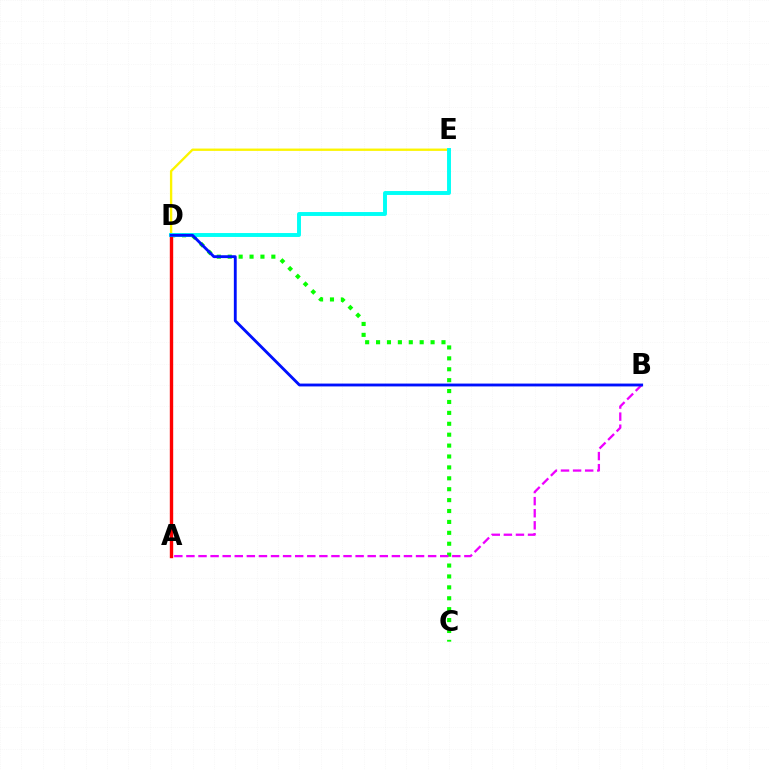{('C', 'D'): [{'color': '#08ff00', 'line_style': 'dotted', 'thickness': 2.96}], ('D', 'E'): [{'color': '#fcf500', 'line_style': 'solid', 'thickness': 1.69}, {'color': '#00fff6', 'line_style': 'solid', 'thickness': 2.82}], ('A', 'D'): [{'color': '#ff0000', 'line_style': 'solid', 'thickness': 2.44}], ('A', 'B'): [{'color': '#ee00ff', 'line_style': 'dashed', 'thickness': 1.64}], ('B', 'D'): [{'color': '#0010ff', 'line_style': 'solid', 'thickness': 2.05}]}